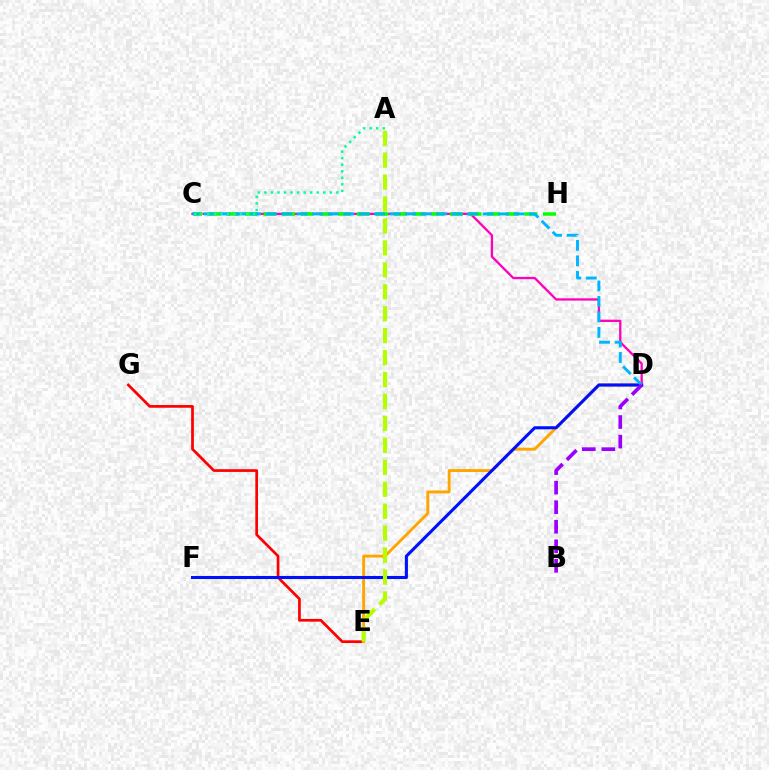{('E', 'G'): [{'color': '#ff0000', 'line_style': 'solid', 'thickness': 1.96}], ('D', 'E'): [{'color': '#ffa500', 'line_style': 'solid', 'thickness': 2.09}], ('C', 'D'): [{'color': '#ff00bd', 'line_style': 'solid', 'thickness': 1.66}, {'color': '#00b5ff', 'line_style': 'dashed', 'thickness': 2.1}], ('C', 'H'): [{'color': '#08ff00', 'line_style': 'dashed', 'thickness': 2.53}], ('D', 'F'): [{'color': '#0010ff', 'line_style': 'solid', 'thickness': 2.22}], ('A', 'E'): [{'color': '#b3ff00', 'line_style': 'dashed', 'thickness': 2.98}], ('B', 'D'): [{'color': '#9b00ff', 'line_style': 'dashed', 'thickness': 2.65}], ('A', 'C'): [{'color': '#00ff9d', 'line_style': 'dotted', 'thickness': 1.78}]}